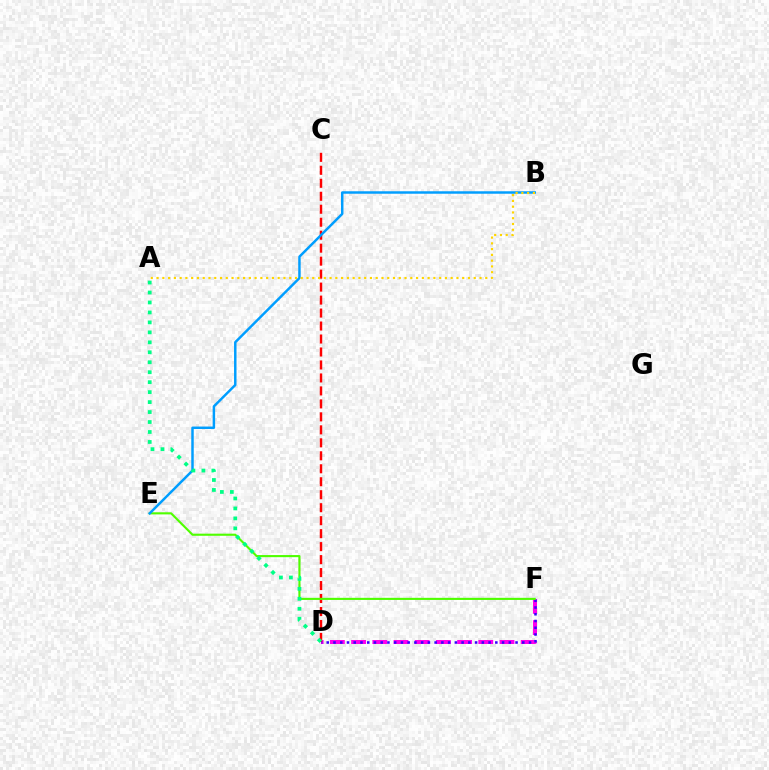{('D', 'F'): [{'color': '#ff00ed', 'line_style': 'dashed', 'thickness': 2.88}, {'color': '#3700ff', 'line_style': 'dotted', 'thickness': 1.83}], ('C', 'D'): [{'color': '#ff0000', 'line_style': 'dashed', 'thickness': 1.76}], ('E', 'F'): [{'color': '#4fff00', 'line_style': 'solid', 'thickness': 1.53}], ('B', 'E'): [{'color': '#009eff', 'line_style': 'solid', 'thickness': 1.78}], ('A', 'D'): [{'color': '#00ff86', 'line_style': 'dotted', 'thickness': 2.71}], ('A', 'B'): [{'color': '#ffd500', 'line_style': 'dotted', 'thickness': 1.57}]}